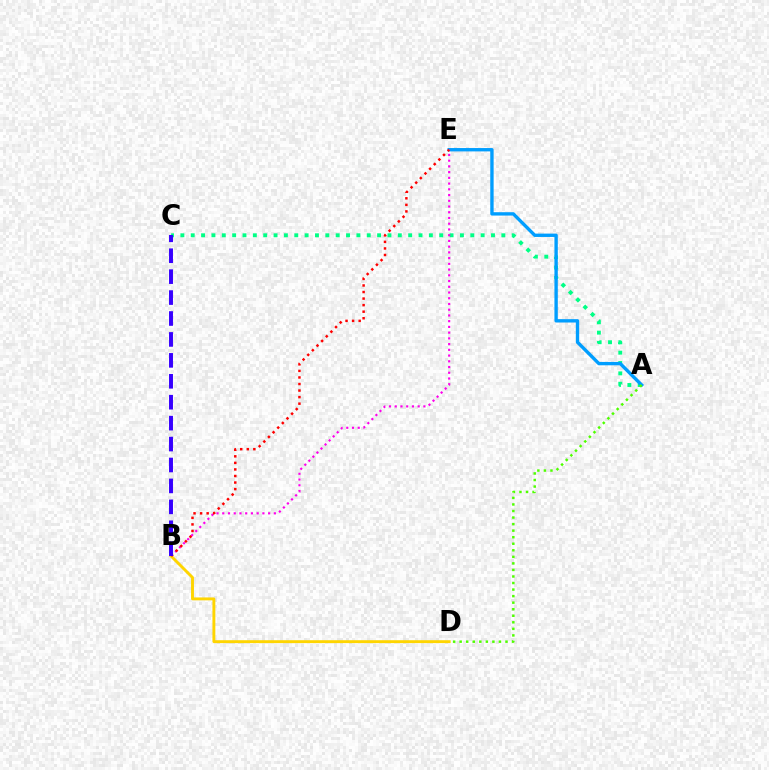{('A', 'C'): [{'color': '#00ff86', 'line_style': 'dotted', 'thickness': 2.81}], ('A', 'E'): [{'color': '#009eff', 'line_style': 'solid', 'thickness': 2.42}], ('B', 'E'): [{'color': '#ff00ed', 'line_style': 'dotted', 'thickness': 1.56}, {'color': '#ff0000', 'line_style': 'dotted', 'thickness': 1.78}], ('B', 'D'): [{'color': '#ffd500', 'line_style': 'solid', 'thickness': 2.09}], ('A', 'D'): [{'color': '#4fff00', 'line_style': 'dotted', 'thickness': 1.78}], ('B', 'C'): [{'color': '#3700ff', 'line_style': 'dashed', 'thickness': 2.84}]}